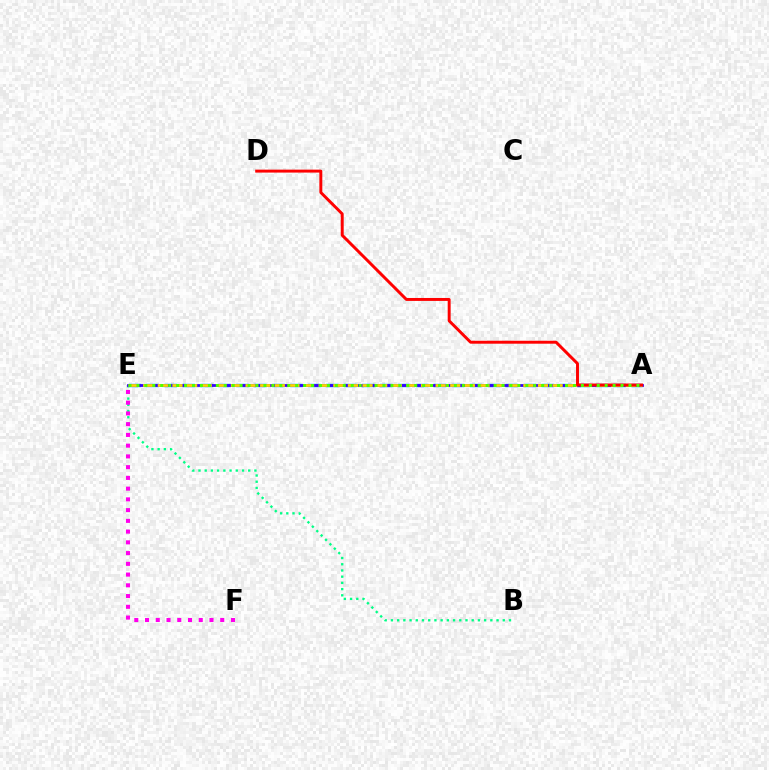{('A', 'E'): [{'color': '#009eff', 'line_style': 'dashed', 'thickness': 2.44}, {'color': '#3700ff', 'line_style': 'solid', 'thickness': 2.01}, {'color': '#ffd500', 'line_style': 'dashed', 'thickness': 1.99}, {'color': '#4fff00', 'line_style': 'dotted', 'thickness': 2.16}], ('B', 'E'): [{'color': '#00ff86', 'line_style': 'dotted', 'thickness': 1.69}], ('E', 'F'): [{'color': '#ff00ed', 'line_style': 'dotted', 'thickness': 2.92}], ('A', 'D'): [{'color': '#ff0000', 'line_style': 'solid', 'thickness': 2.12}]}